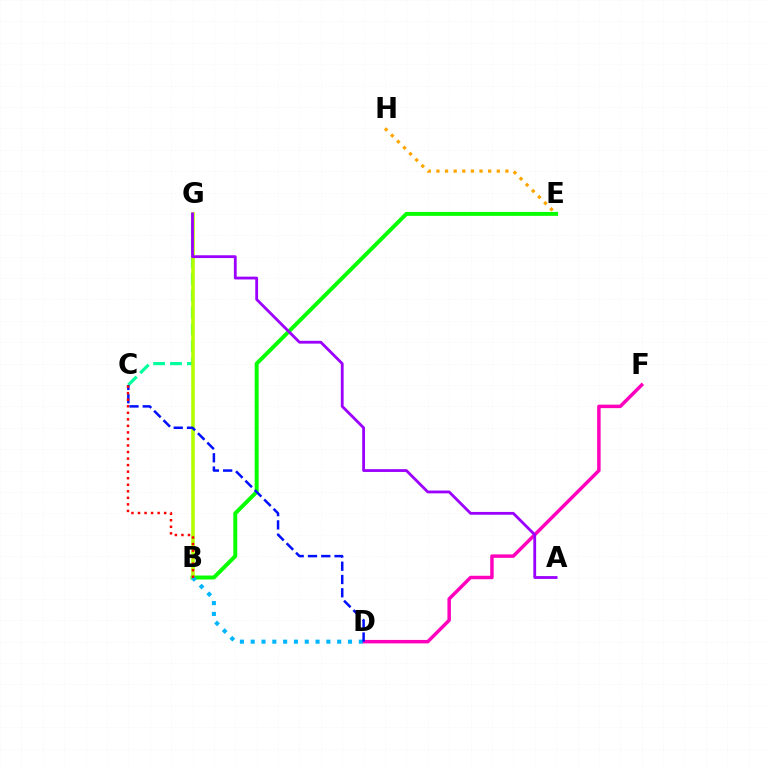{('B', 'E'): [{'color': '#08ff00', 'line_style': 'solid', 'thickness': 2.84}], ('E', 'H'): [{'color': '#ffa500', 'line_style': 'dotted', 'thickness': 2.34}], ('C', 'G'): [{'color': '#00ff9d', 'line_style': 'dashed', 'thickness': 2.29}], ('B', 'G'): [{'color': '#b3ff00', 'line_style': 'solid', 'thickness': 2.59}], ('D', 'F'): [{'color': '#ff00bd', 'line_style': 'solid', 'thickness': 2.5}], ('B', 'D'): [{'color': '#00b5ff', 'line_style': 'dotted', 'thickness': 2.94}], ('A', 'G'): [{'color': '#9b00ff', 'line_style': 'solid', 'thickness': 2.02}], ('C', 'D'): [{'color': '#0010ff', 'line_style': 'dashed', 'thickness': 1.8}], ('B', 'C'): [{'color': '#ff0000', 'line_style': 'dotted', 'thickness': 1.78}]}